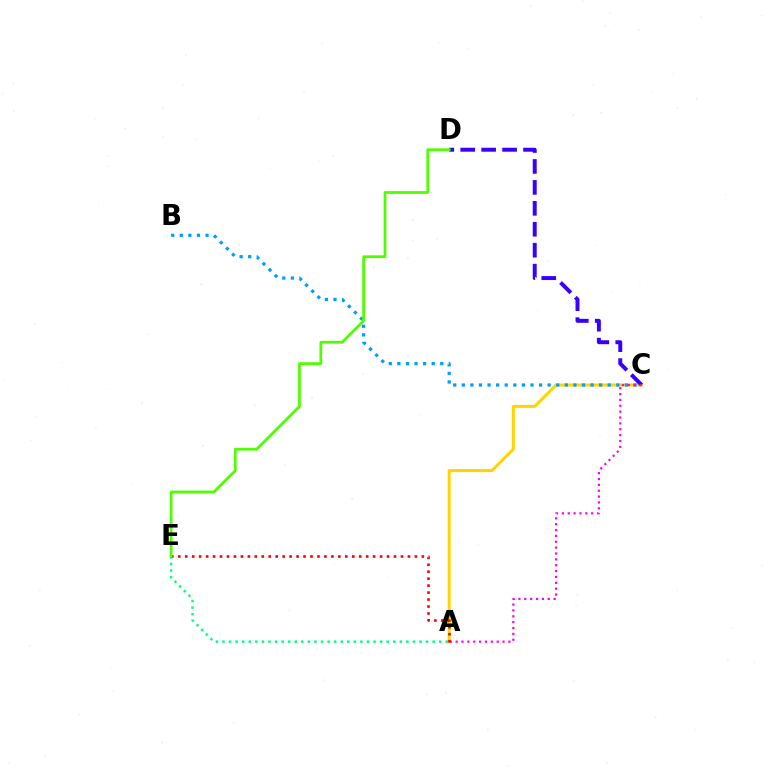{('A', 'C'): [{'color': '#ffd500', 'line_style': 'solid', 'thickness': 2.18}, {'color': '#ff00ed', 'line_style': 'dotted', 'thickness': 1.59}], ('C', 'D'): [{'color': '#3700ff', 'line_style': 'dashed', 'thickness': 2.84}], ('B', 'C'): [{'color': '#009eff', 'line_style': 'dotted', 'thickness': 2.33}], ('A', 'E'): [{'color': '#00ff86', 'line_style': 'dotted', 'thickness': 1.78}, {'color': '#ff0000', 'line_style': 'dotted', 'thickness': 1.89}], ('D', 'E'): [{'color': '#4fff00', 'line_style': 'solid', 'thickness': 1.98}]}